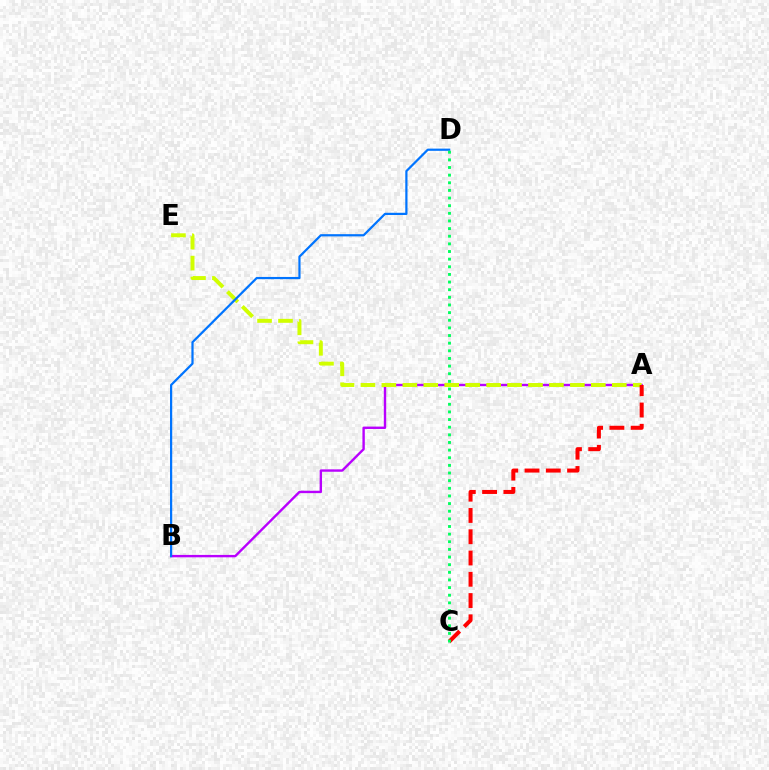{('A', 'B'): [{'color': '#b900ff', 'line_style': 'solid', 'thickness': 1.72}], ('A', 'E'): [{'color': '#d1ff00', 'line_style': 'dashed', 'thickness': 2.85}], ('A', 'C'): [{'color': '#ff0000', 'line_style': 'dashed', 'thickness': 2.89}], ('B', 'D'): [{'color': '#0074ff', 'line_style': 'solid', 'thickness': 1.6}], ('C', 'D'): [{'color': '#00ff5c', 'line_style': 'dotted', 'thickness': 2.08}]}